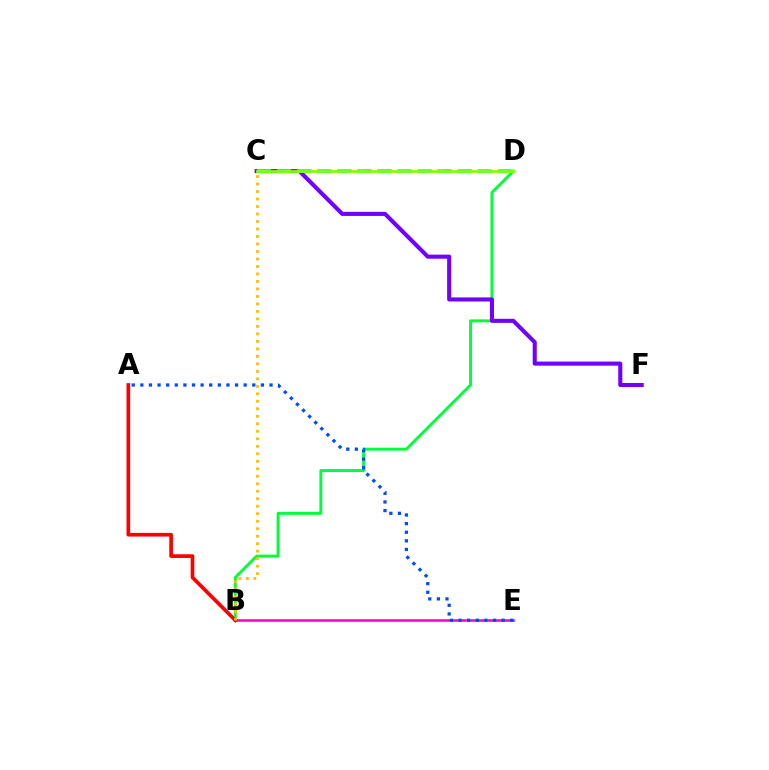{('B', 'E'): [{'color': '#ff00cf', 'line_style': 'solid', 'thickness': 1.85}], ('B', 'D'): [{'color': '#00ff39', 'line_style': 'solid', 'thickness': 2.11}], ('C', 'F'): [{'color': '#7200ff', 'line_style': 'solid', 'thickness': 2.94}], ('C', 'D'): [{'color': '#00fff6', 'line_style': 'dashed', 'thickness': 2.72}, {'color': '#84ff00', 'line_style': 'solid', 'thickness': 1.99}], ('A', 'B'): [{'color': '#ff0000', 'line_style': 'solid', 'thickness': 2.64}], ('A', 'E'): [{'color': '#004bff', 'line_style': 'dotted', 'thickness': 2.34}], ('B', 'C'): [{'color': '#ffbd00', 'line_style': 'dotted', 'thickness': 2.04}]}